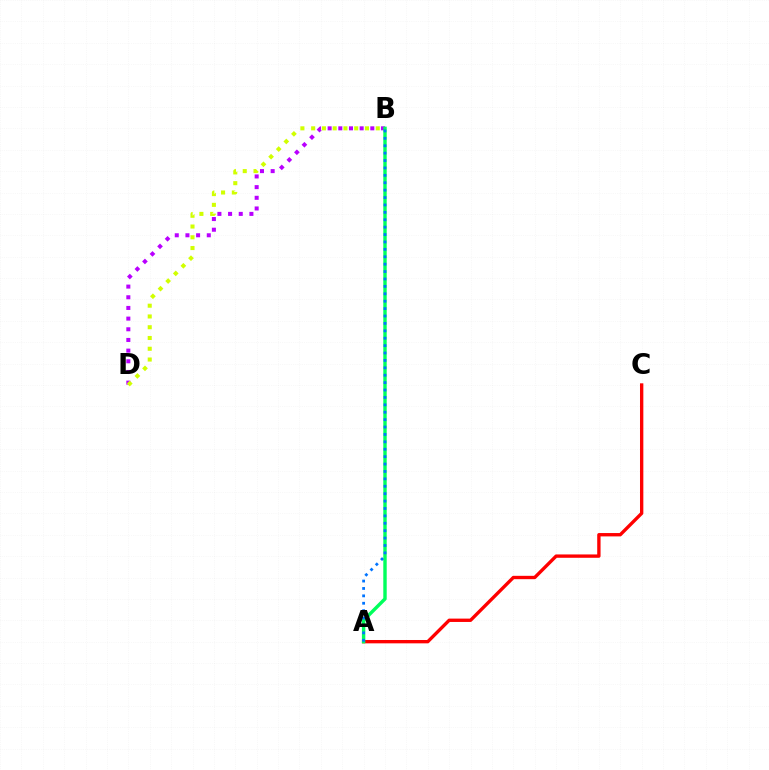{('B', 'D'): [{'color': '#b900ff', 'line_style': 'dotted', 'thickness': 2.9}, {'color': '#d1ff00', 'line_style': 'dotted', 'thickness': 2.93}], ('A', 'C'): [{'color': '#ff0000', 'line_style': 'solid', 'thickness': 2.41}], ('A', 'B'): [{'color': '#00ff5c', 'line_style': 'solid', 'thickness': 2.46}, {'color': '#0074ff', 'line_style': 'dotted', 'thickness': 2.01}]}